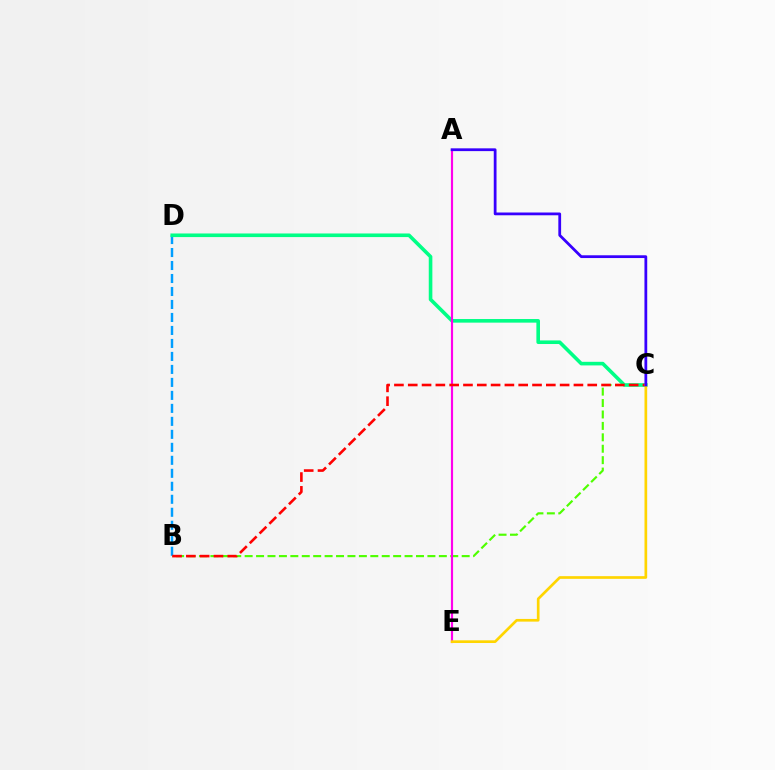{('B', 'C'): [{'color': '#4fff00', 'line_style': 'dashed', 'thickness': 1.55}, {'color': '#ff0000', 'line_style': 'dashed', 'thickness': 1.88}], ('B', 'D'): [{'color': '#009eff', 'line_style': 'dashed', 'thickness': 1.76}], ('C', 'D'): [{'color': '#00ff86', 'line_style': 'solid', 'thickness': 2.59}], ('A', 'E'): [{'color': '#ff00ed', 'line_style': 'solid', 'thickness': 1.56}], ('C', 'E'): [{'color': '#ffd500', 'line_style': 'solid', 'thickness': 1.93}], ('A', 'C'): [{'color': '#3700ff', 'line_style': 'solid', 'thickness': 2.0}]}